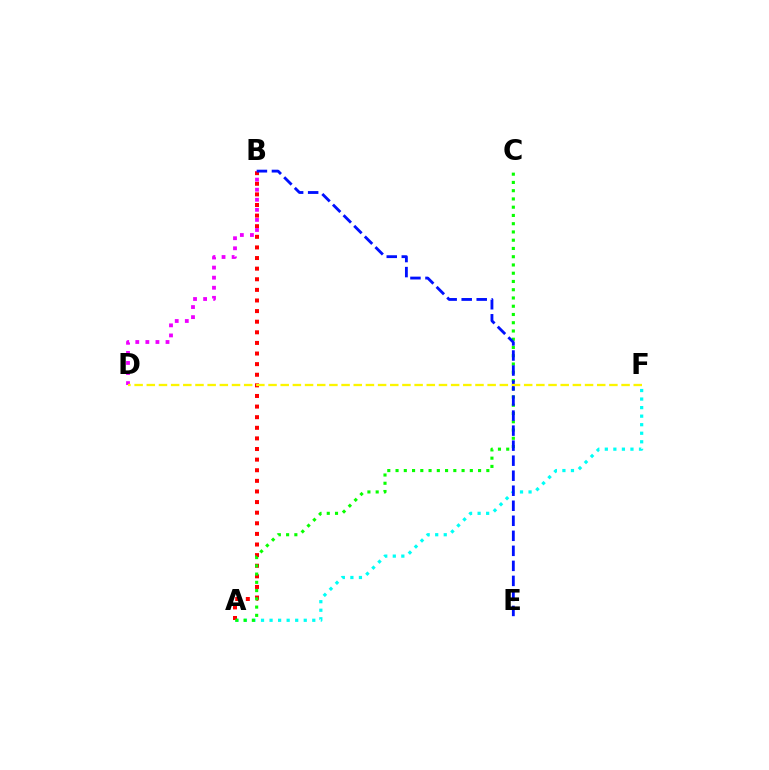{('A', 'F'): [{'color': '#00fff6', 'line_style': 'dotted', 'thickness': 2.32}], ('A', 'B'): [{'color': '#ff0000', 'line_style': 'dotted', 'thickness': 2.88}], ('B', 'D'): [{'color': '#ee00ff', 'line_style': 'dotted', 'thickness': 2.74}], ('A', 'C'): [{'color': '#08ff00', 'line_style': 'dotted', 'thickness': 2.24}], ('B', 'E'): [{'color': '#0010ff', 'line_style': 'dashed', 'thickness': 2.04}], ('D', 'F'): [{'color': '#fcf500', 'line_style': 'dashed', 'thickness': 1.65}]}